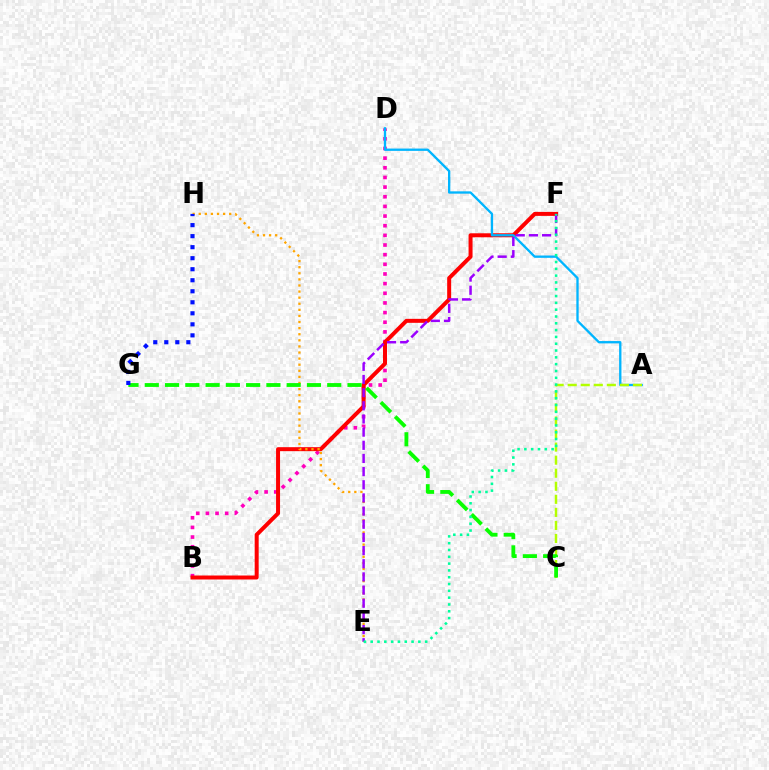{('B', 'D'): [{'color': '#ff00bd', 'line_style': 'dotted', 'thickness': 2.62}], ('B', 'F'): [{'color': '#ff0000', 'line_style': 'solid', 'thickness': 2.87}], ('A', 'D'): [{'color': '#00b5ff', 'line_style': 'solid', 'thickness': 1.67}], ('A', 'C'): [{'color': '#b3ff00', 'line_style': 'dashed', 'thickness': 1.77}], ('E', 'H'): [{'color': '#ffa500', 'line_style': 'dotted', 'thickness': 1.66}], ('C', 'G'): [{'color': '#08ff00', 'line_style': 'dashed', 'thickness': 2.75}], ('E', 'F'): [{'color': '#9b00ff', 'line_style': 'dashed', 'thickness': 1.79}, {'color': '#00ff9d', 'line_style': 'dotted', 'thickness': 1.85}], ('G', 'H'): [{'color': '#0010ff', 'line_style': 'dotted', 'thickness': 2.99}]}